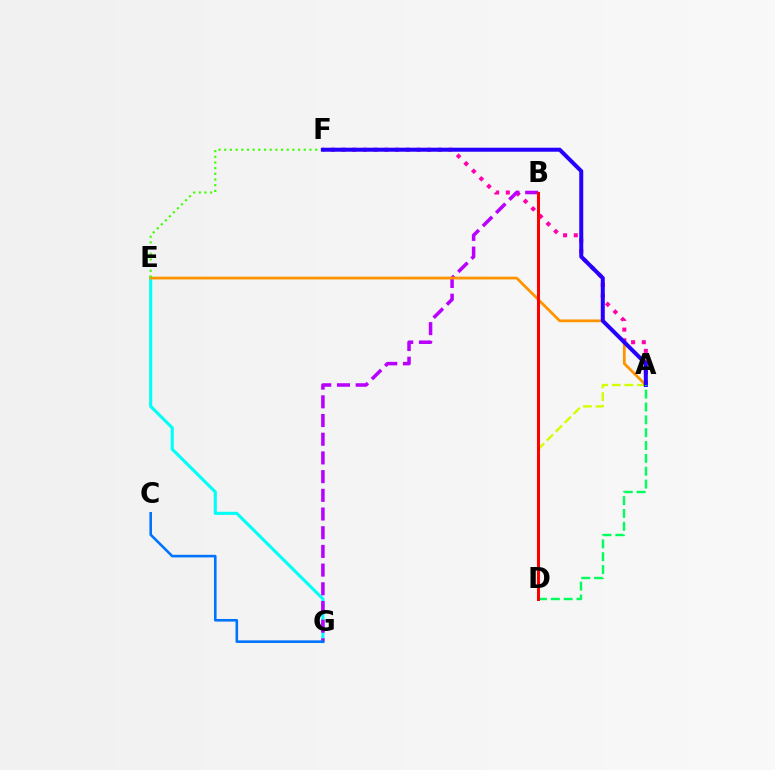{('A', 'D'): [{'color': '#d1ff00', 'line_style': 'dashed', 'thickness': 1.71}, {'color': '#00ff5c', 'line_style': 'dashed', 'thickness': 1.75}], ('E', 'G'): [{'color': '#00fff6', 'line_style': 'solid', 'thickness': 2.23}], ('A', 'F'): [{'color': '#ff00ac', 'line_style': 'dotted', 'thickness': 2.91}, {'color': '#2500ff', 'line_style': 'solid', 'thickness': 2.89}], ('B', 'G'): [{'color': '#b900ff', 'line_style': 'dashed', 'thickness': 2.54}], ('A', 'E'): [{'color': '#ff9400', 'line_style': 'solid', 'thickness': 2.0}], ('E', 'F'): [{'color': '#3dff00', 'line_style': 'dotted', 'thickness': 1.54}], ('C', 'G'): [{'color': '#0074ff', 'line_style': 'solid', 'thickness': 1.87}], ('B', 'D'): [{'color': '#ff0000', 'line_style': 'solid', 'thickness': 2.18}]}